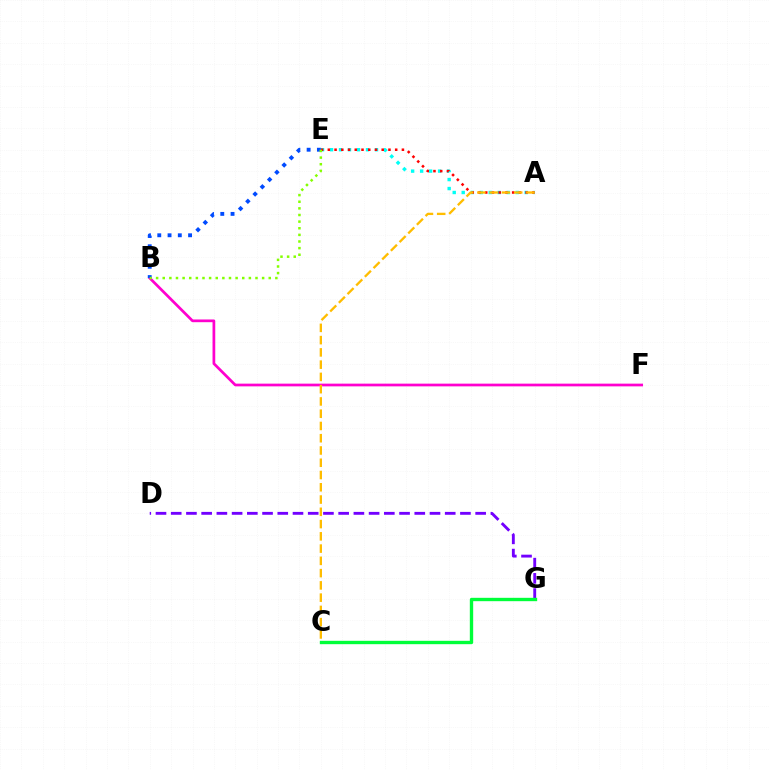{('A', 'E'): [{'color': '#00fff6', 'line_style': 'dotted', 'thickness': 2.44}, {'color': '#ff0000', 'line_style': 'dotted', 'thickness': 1.83}], ('B', 'F'): [{'color': '#ff00cf', 'line_style': 'solid', 'thickness': 1.96}], ('B', 'E'): [{'color': '#004bff', 'line_style': 'dotted', 'thickness': 2.79}, {'color': '#84ff00', 'line_style': 'dotted', 'thickness': 1.8}], ('D', 'G'): [{'color': '#7200ff', 'line_style': 'dashed', 'thickness': 2.07}], ('C', 'G'): [{'color': '#00ff39', 'line_style': 'solid', 'thickness': 2.42}], ('A', 'C'): [{'color': '#ffbd00', 'line_style': 'dashed', 'thickness': 1.67}]}